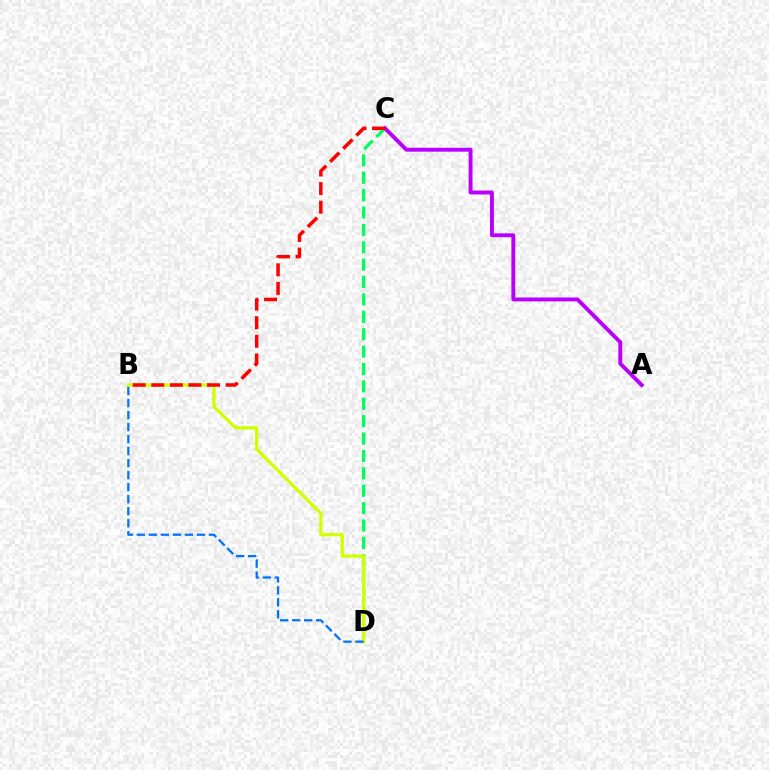{('C', 'D'): [{'color': '#00ff5c', 'line_style': 'dashed', 'thickness': 2.36}], ('A', 'C'): [{'color': '#b900ff', 'line_style': 'solid', 'thickness': 2.81}], ('B', 'D'): [{'color': '#d1ff00', 'line_style': 'solid', 'thickness': 2.35}, {'color': '#0074ff', 'line_style': 'dashed', 'thickness': 1.63}], ('B', 'C'): [{'color': '#ff0000', 'line_style': 'dashed', 'thickness': 2.52}]}